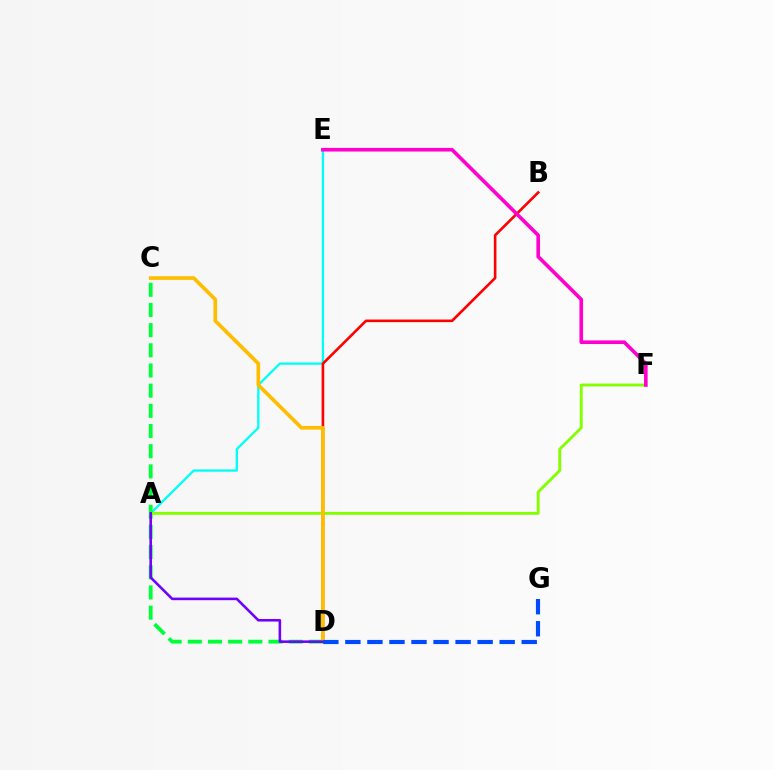{('A', 'E'): [{'color': '#00fff6', 'line_style': 'solid', 'thickness': 1.66}], ('B', 'D'): [{'color': '#ff0000', 'line_style': 'solid', 'thickness': 1.88}], ('C', 'D'): [{'color': '#00ff39', 'line_style': 'dashed', 'thickness': 2.74}, {'color': '#ffbd00', 'line_style': 'solid', 'thickness': 2.63}], ('A', 'F'): [{'color': '#84ff00', 'line_style': 'solid', 'thickness': 2.07}], ('A', 'D'): [{'color': '#7200ff', 'line_style': 'solid', 'thickness': 1.86}], ('D', 'G'): [{'color': '#004bff', 'line_style': 'dashed', 'thickness': 2.99}], ('E', 'F'): [{'color': '#ff00cf', 'line_style': 'solid', 'thickness': 2.61}]}